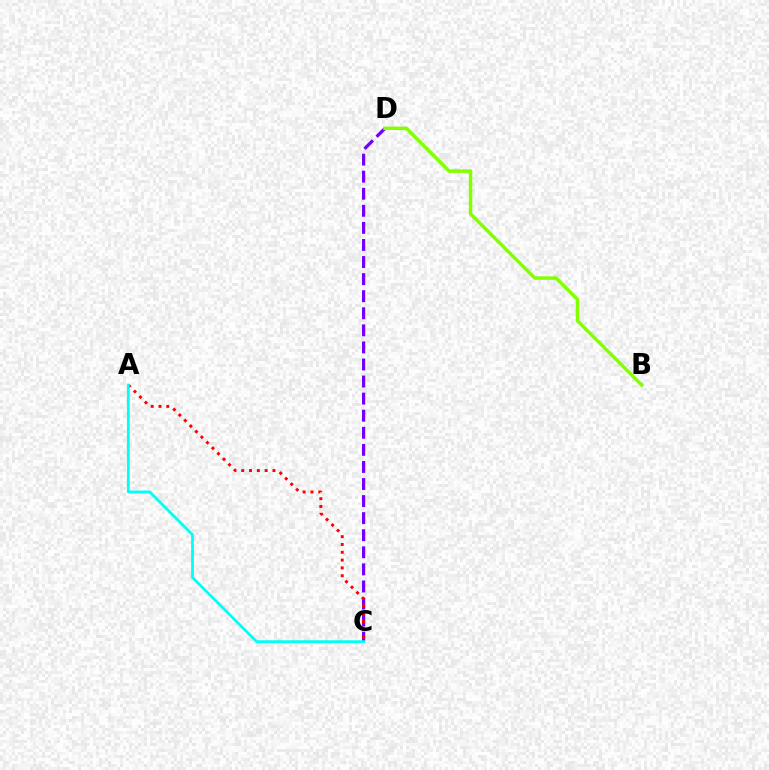{('C', 'D'): [{'color': '#7200ff', 'line_style': 'dashed', 'thickness': 2.32}], ('A', 'C'): [{'color': '#ff0000', 'line_style': 'dotted', 'thickness': 2.12}, {'color': '#00fff6', 'line_style': 'solid', 'thickness': 2.01}], ('B', 'D'): [{'color': '#84ff00', 'line_style': 'solid', 'thickness': 2.49}]}